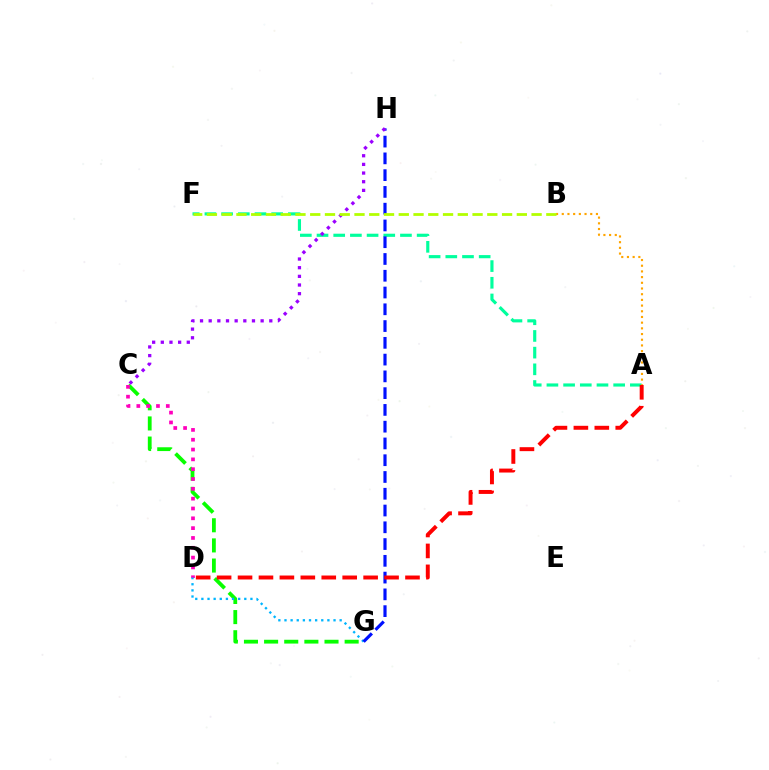{('A', 'F'): [{'color': '#00ff9d', 'line_style': 'dashed', 'thickness': 2.27}], ('C', 'G'): [{'color': '#08ff00', 'line_style': 'dashed', 'thickness': 2.74}], ('C', 'D'): [{'color': '#ff00bd', 'line_style': 'dotted', 'thickness': 2.67}], ('D', 'G'): [{'color': '#00b5ff', 'line_style': 'dotted', 'thickness': 1.67}], ('G', 'H'): [{'color': '#0010ff', 'line_style': 'dashed', 'thickness': 2.28}], ('A', 'D'): [{'color': '#ff0000', 'line_style': 'dashed', 'thickness': 2.84}], ('A', 'B'): [{'color': '#ffa500', 'line_style': 'dotted', 'thickness': 1.55}], ('C', 'H'): [{'color': '#9b00ff', 'line_style': 'dotted', 'thickness': 2.35}], ('B', 'F'): [{'color': '#b3ff00', 'line_style': 'dashed', 'thickness': 2.0}]}